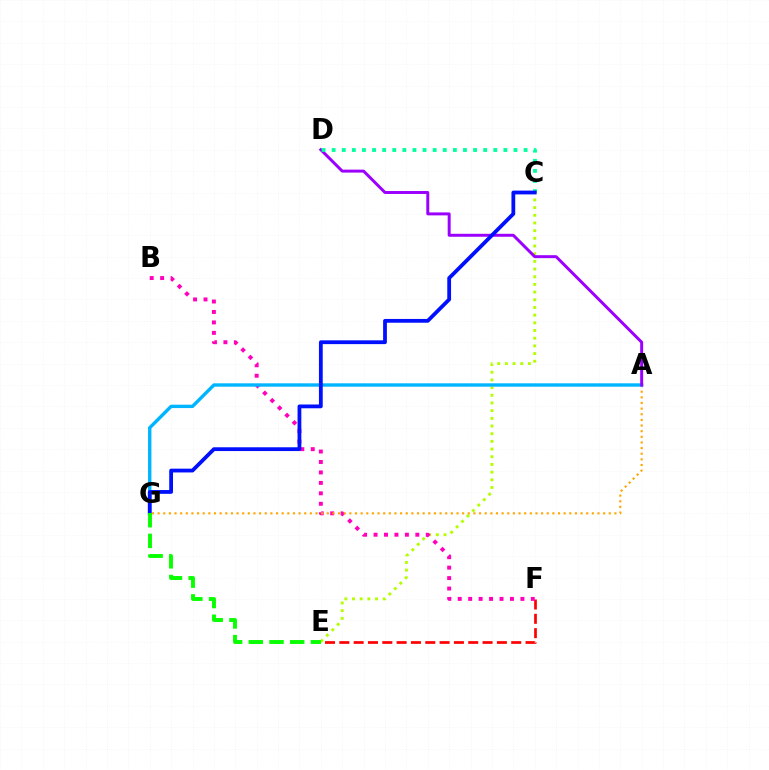{('C', 'E'): [{'color': '#b3ff00', 'line_style': 'dotted', 'thickness': 2.09}], ('E', 'F'): [{'color': '#ff0000', 'line_style': 'dashed', 'thickness': 1.95}], ('B', 'F'): [{'color': '#ff00bd', 'line_style': 'dotted', 'thickness': 2.84}], ('A', 'G'): [{'color': '#ffa500', 'line_style': 'dotted', 'thickness': 1.53}, {'color': '#00b5ff', 'line_style': 'solid', 'thickness': 2.44}], ('A', 'D'): [{'color': '#9b00ff', 'line_style': 'solid', 'thickness': 2.13}], ('C', 'D'): [{'color': '#00ff9d', 'line_style': 'dotted', 'thickness': 2.74}], ('C', 'G'): [{'color': '#0010ff', 'line_style': 'solid', 'thickness': 2.73}], ('E', 'G'): [{'color': '#08ff00', 'line_style': 'dashed', 'thickness': 2.81}]}